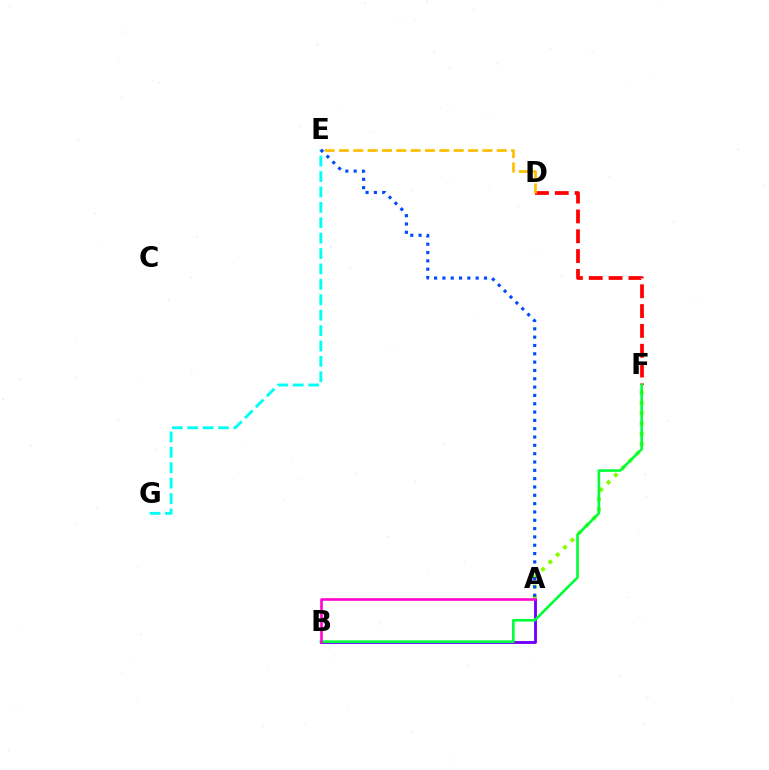{('A', 'B'): [{'color': '#7200ff', 'line_style': 'solid', 'thickness': 2.08}, {'color': '#ff00cf', 'line_style': 'solid', 'thickness': 1.87}], ('D', 'F'): [{'color': '#ff0000', 'line_style': 'dashed', 'thickness': 2.69}], ('E', 'G'): [{'color': '#00fff6', 'line_style': 'dashed', 'thickness': 2.09}], ('A', 'F'): [{'color': '#84ff00', 'line_style': 'dotted', 'thickness': 2.82}], ('D', 'E'): [{'color': '#ffbd00', 'line_style': 'dashed', 'thickness': 1.95}], ('B', 'F'): [{'color': '#00ff39', 'line_style': 'solid', 'thickness': 1.89}], ('A', 'E'): [{'color': '#004bff', 'line_style': 'dotted', 'thickness': 2.26}]}